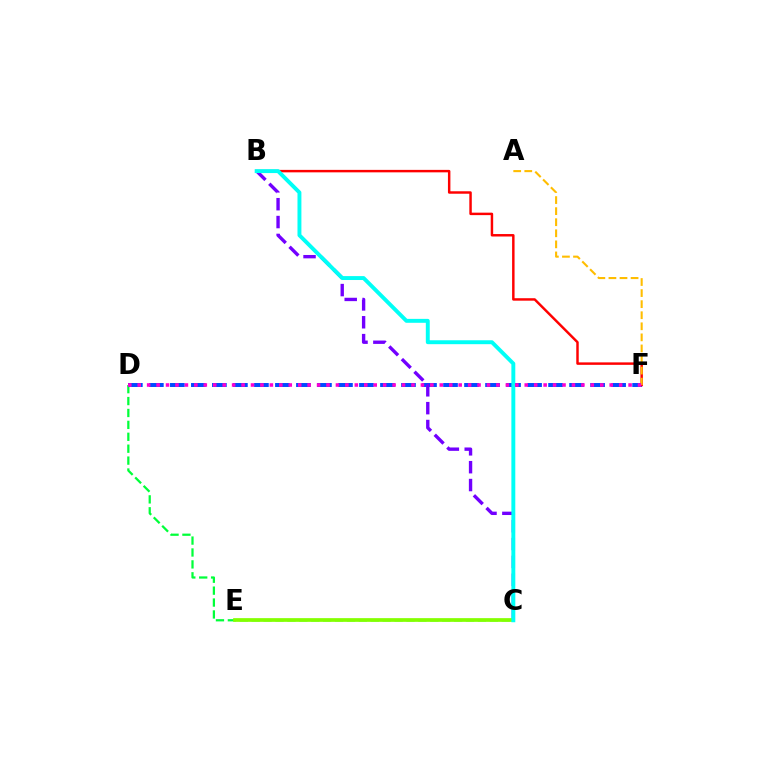{('C', 'D'): [{'color': '#00ff39', 'line_style': 'dashed', 'thickness': 1.62}], ('D', 'F'): [{'color': '#004bff', 'line_style': 'dashed', 'thickness': 2.85}, {'color': '#ff00cf', 'line_style': 'dotted', 'thickness': 2.56}], ('B', 'C'): [{'color': '#7200ff', 'line_style': 'dashed', 'thickness': 2.43}, {'color': '#00fff6', 'line_style': 'solid', 'thickness': 2.82}], ('C', 'E'): [{'color': '#84ff00', 'line_style': 'solid', 'thickness': 2.67}], ('B', 'F'): [{'color': '#ff0000', 'line_style': 'solid', 'thickness': 1.77}], ('A', 'F'): [{'color': '#ffbd00', 'line_style': 'dashed', 'thickness': 1.5}]}